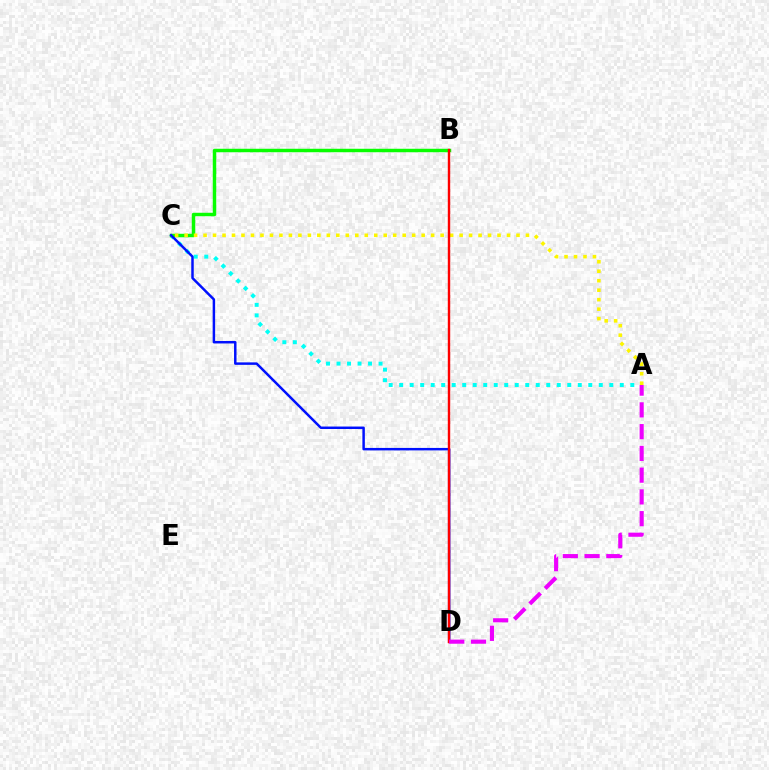{('A', 'C'): [{'color': '#00fff6', 'line_style': 'dotted', 'thickness': 2.85}, {'color': '#fcf500', 'line_style': 'dotted', 'thickness': 2.58}], ('B', 'C'): [{'color': '#08ff00', 'line_style': 'solid', 'thickness': 2.49}], ('C', 'D'): [{'color': '#0010ff', 'line_style': 'solid', 'thickness': 1.78}], ('B', 'D'): [{'color': '#ff0000', 'line_style': 'solid', 'thickness': 1.74}], ('A', 'D'): [{'color': '#ee00ff', 'line_style': 'dashed', 'thickness': 2.96}]}